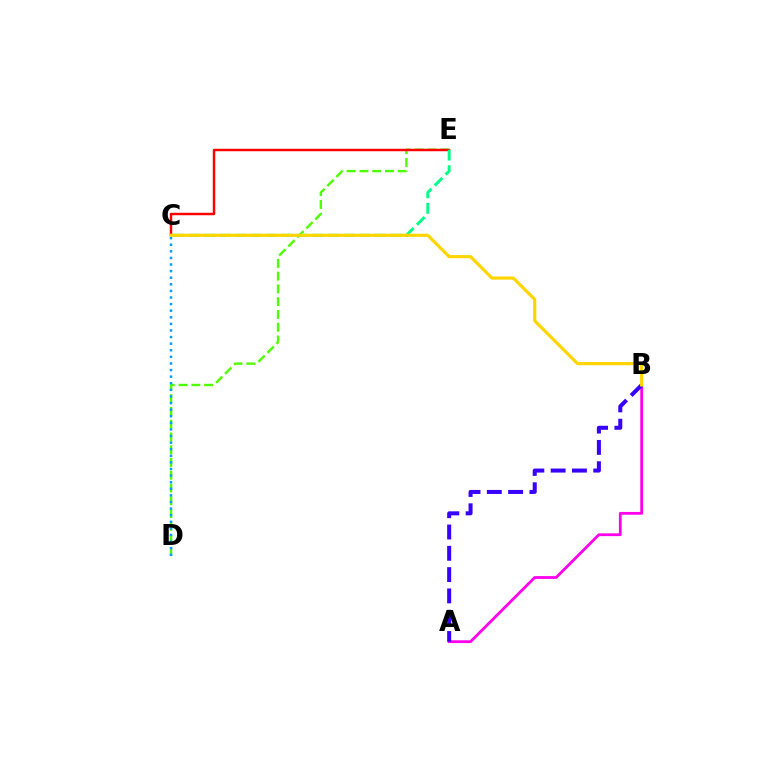{('D', 'E'): [{'color': '#4fff00', 'line_style': 'dashed', 'thickness': 1.74}], ('A', 'B'): [{'color': '#ff00ed', 'line_style': 'solid', 'thickness': 2.01}, {'color': '#3700ff', 'line_style': 'dashed', 'thickness': 2.89}], ('C', 'E'): [{'color': '#ff0000', 'line_style': 'solid', 'thickness': 1.77}, {'color': '#00ff86', 'line_style': 'dashed', 'thickness': 2.11}], ('C', 'D'): [{'color': '#009eff', 'line_style': 'dotted', 'thickness': 1.79}], ('B', 'C'): [{'color': '#ffd500', 'line_style': 'solid', 'thickness': 2.28}]}